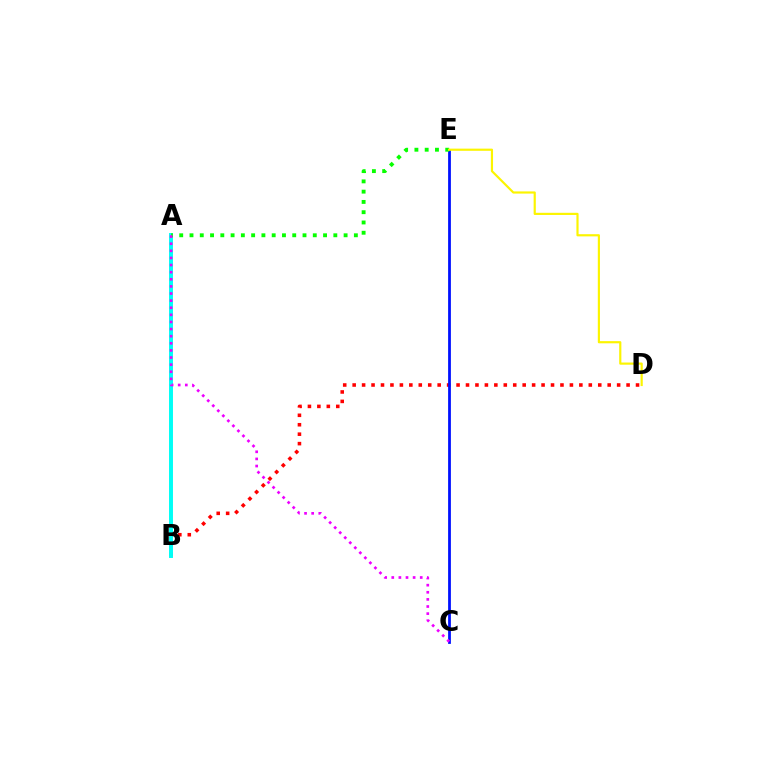{('B', 'D'): [{'color': '#ff0000', 'line_style': 'dotted', 'thickness': 2.57}], ('C', 'E'): [{'color': '#0010ff', 'line_style': 'solid', 'thickness': 2.0}], ('A', 'B'): [{'color': '#00fff6', 'line_style': 'solid', 'thickness': 2.84}], ('A', 'E'): [{'color': '#08ff00', 'line_style': 'dotted', 'thickness': 2.79}], ('D', 'E'): [{'color': '#fcf500', 'line_style': 'solid', 'thickness': 1.57}], ('A', 'C'): [{'color': '#ee00ff', 'line_style': 'dotted', 'thickness': 1.93}]}